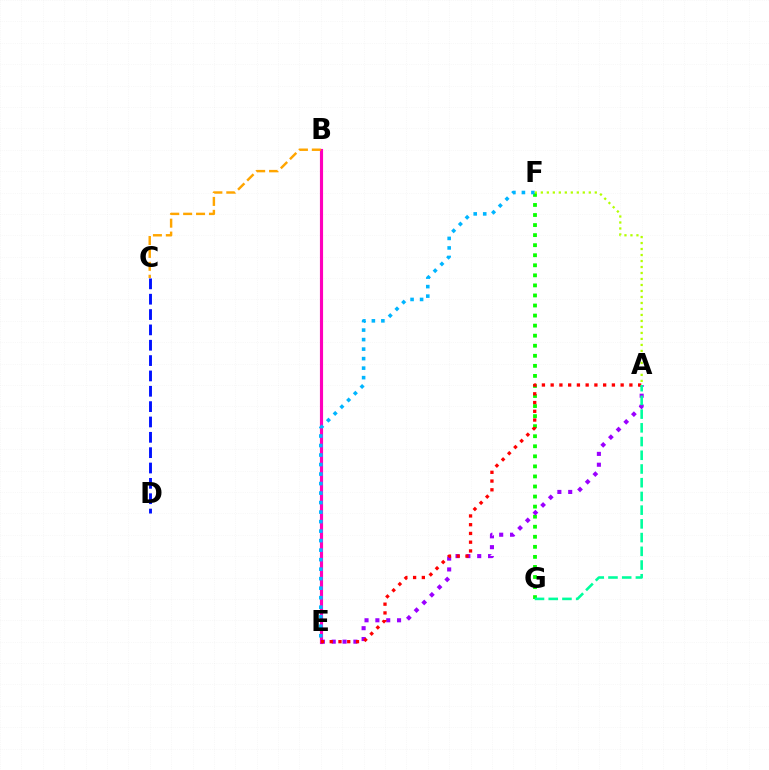{('B', 'E'): [{'color': '#ff00bd', 'line_style': 'solid', 'thickness': 2.26}], ('B', 'C'): [{'color': '#ffa500', 'line_style': 'dashed', 'thickness': 1.75}], ('F', 'G'): [{'color': '#08ff00', 'line_style': 'dotted', 'thickness': 2.73}], ('A', 'E'): [{'color': '#9b00ff', 'line_style': 'dotted', 'thickness': 2.95}, {'color': '#ff0000', 'line_style': 'dotted', 'thickness': 2.38}], ('A', 'G'): [{'color': '#00ff9d', 'line_style': 'dashed', 'thickness': 1.86}], ('C', 'D'): [{'color': '#0010ff', 'line_style': 'dashed', 'thickness': 2.08}], ('E', 'F'): [{'color': '#00b5ff', 'line_style': 'dotted', 'thickness': 2.58}], ('A', 'F'): [{'color': '#b3ff00', 'line_style': 'dotted', 'thickness': 1.63}]}